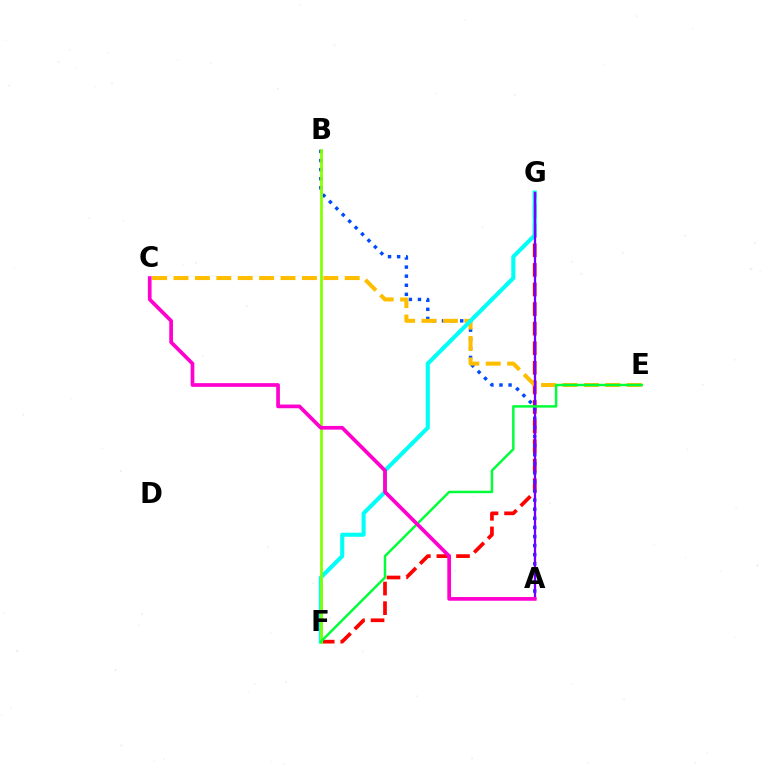{('F', 'G'): [{'color': '#ff0000', 'line_style': 'dashed', 'thickness': 2.66}, {'color': '#00fff6', 'line_style': 'solid', 'thickness': 2.94}], ('A', 'B'): [{'color': '#004bff', 'line_style': 'dotted', 'thickness': 2.47}], ('C', 'E'): [{'color': '#ffbd00', 'line_style': 'dashed', 'thickness': 2.91}], ('B', 'F'): [{'color': '#84ff00', 'line_style': 'solid', 'thickness': 1.96}], ('A', 'G'): [{'color': '#7200ff', 'line_style': 'solid', 'thickness': 1.66}], ('E', 'F'): [{'color': '#00ff39', 'line_style': 'solid', 'thickness': 1.77}], ('A', 'C'): [{'color': '#ff00cf', 'line_style': 'solid', 'thickness': 2.67}]}